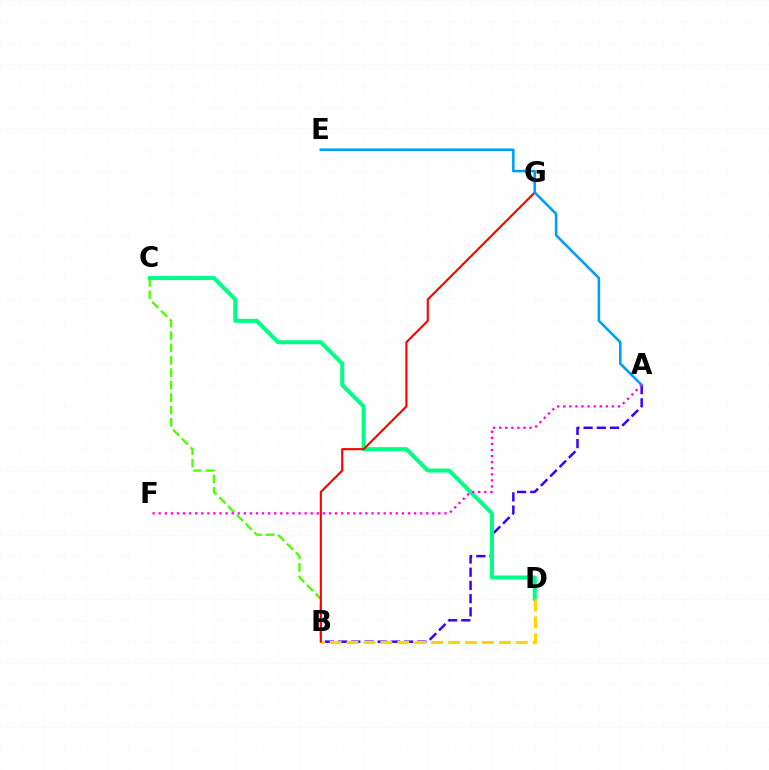{('A', 'B'): [{'color': '#3700ff', 'line_style': 'dashed', 'thickness': 1.79}], ('B', 'C'): [{'color': '#4fff00', 'line_style': 'dashed', 'thickness': 1.69}], ('C', 'D'): [{'color': '#00ff86', 'line_style': 'solid', 'thickness': 2.89}], ('B', 'D'): [{'color': '#ffd500', 'line_style': 'dashed', 'thickness': 2.3}], ('B', 'G'): [{'color': '#ff0000', 'line_style': 'solid', 'thickness': 1.53}], ('A', 'E'): [{'color': '#009eff', 'line_style': 'solid', 'thickness': 1.86}], ('A', 'F'): [{'color': '#ff00ed', 'line_style': 'dotted', 'thickness': 1.65}]}